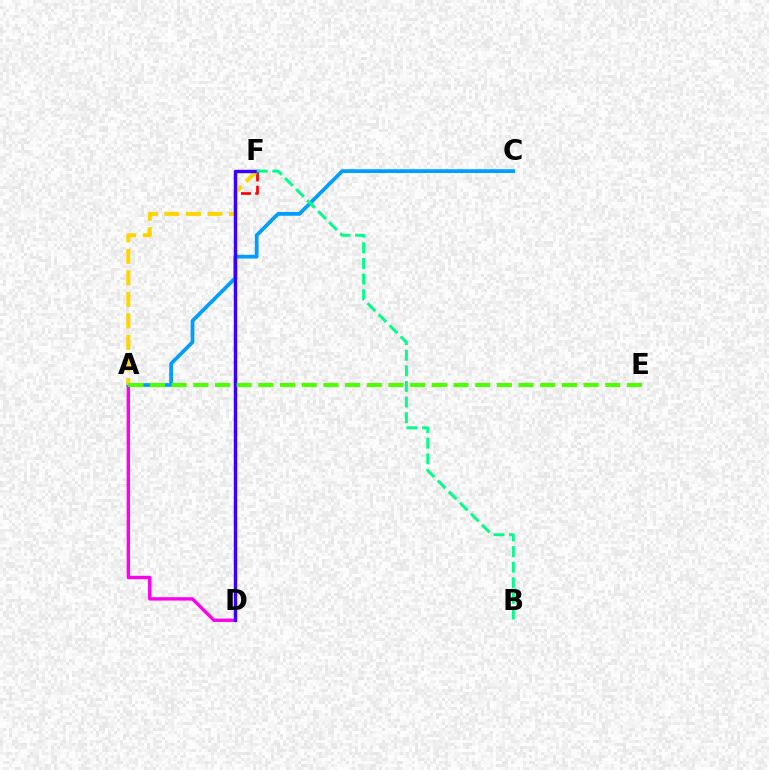{('A', 'D'): [{'color': '#ff00ed', 'line_style': 'solid', 'thickness': 2.43}], ('D', 'F'): [{'color': '#ff0000', 'line_style': 'dashed', 'thickness': 1.94}, {'color': '#3700ff', 'line_style': 'solid', 'thickness': 2.45}], ('A', 'C'): [{'color': '#009eff', 'line_style': 'solid', 'thickness': 2.69}], ('A', 'F'): [{'color': '#ffd500', 'line_style': 'dashed', 'thickness': 2.92}], ('B', 'F'): [{'color': '#00ff86', 'line_style': 'dashed', 'thickness': 2.12}], ('A', 'E'): [{'color': '#4fff00', 'line_style': 'dashed', 'thickness': 2.95}]}